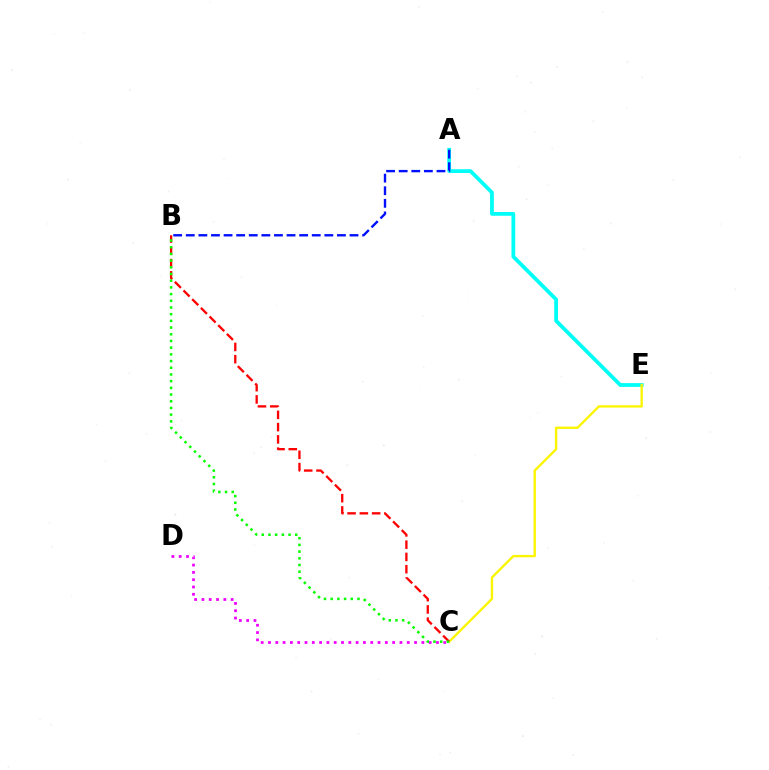{('A', 'E'): [{'color': '#00fff6', 'line_style': 'solid', 'thickness': 2.72}], ('C', 'E'): [{'color': '#fcf500', 'line_style': 'solid', 'thickness': 1.68}], ('A', 'B'): [{'color': '#0010ff', 'line_style': 'dashed', 'thickness': 1.71}], ('B', 'C'): [{'color': '#ff0000', 'line_style': 'dashed', 'thickness': 1.67}, {'color': '#08ff00', 'line_style': 'dotted', 'thickness': 1.82}], ('C', 'D'): [{'color': '#ee00ff', 'line_style': 'dotted', 'thickness': 1.98}]}